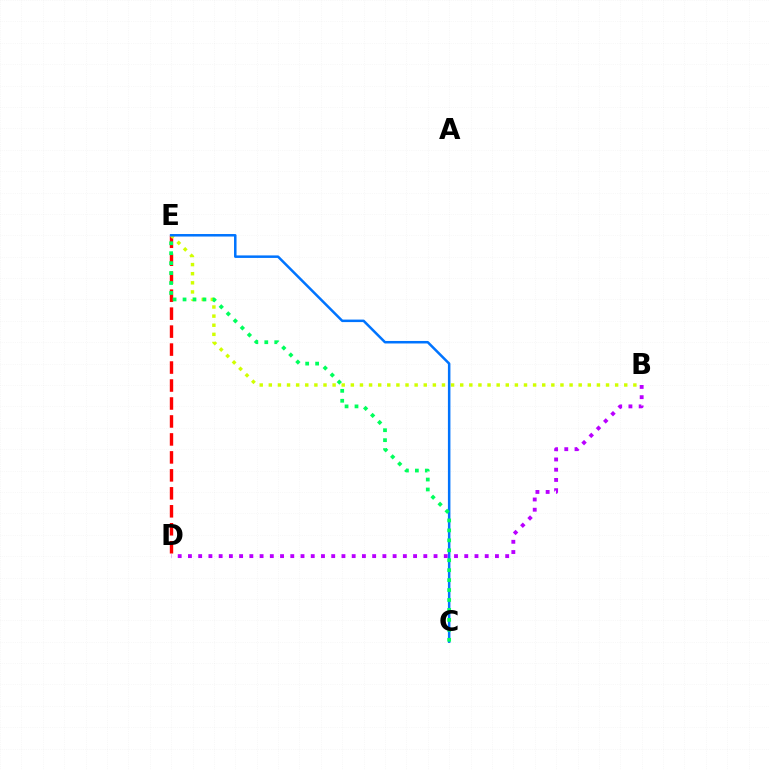{('D', 'E'): [{'color': '#ff0000', 'line_style': 'dashed', 'thickness': 2.44}], ('B', 'E'): [{'color': '#d1ff00', 'line_style': 'dotted', 'thickness': 2.48}], ('B', 'D'): [{'color': '#b900ff', 'line_style': 'dotted', 'thickness': 2.78}], ('C', 'E'): [{'color': '#0074ff', 'line_style': 'solid', 'thickness': 1.81}, {'color': '#00ff5c', 'line_style': 'dotted', 'thickness': 2.7}]}